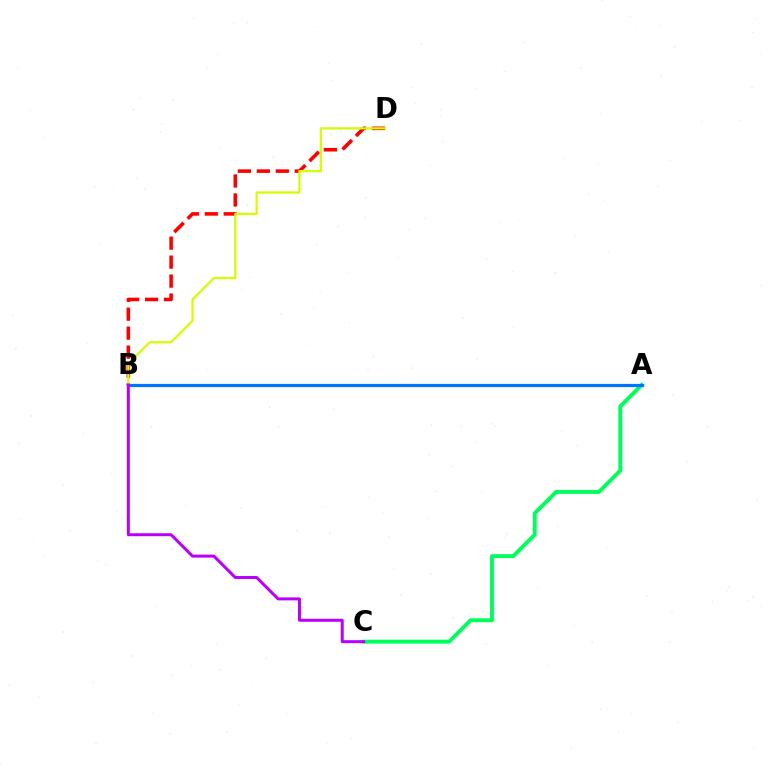{('A', 'C'): [{'color': '#00ff5c', 'line_style': 'solid', 'thickness': 2.83}], ('A', 'B'): [{'color': '#0074ff', 'line_style': 'solid', 'thickness': 2.32}], ('B', 'D'): [{'color': '#ff0000', 'line_style': 'dashed', 'thickness': 2.58}, {'color': '#d1ff00', 'line_style': 'solid', 'thickness': 1.6}], ('B', 'C'): [{'color': '#b900ff', 'line_style': 'solid', 'thickness': 2.16}]}